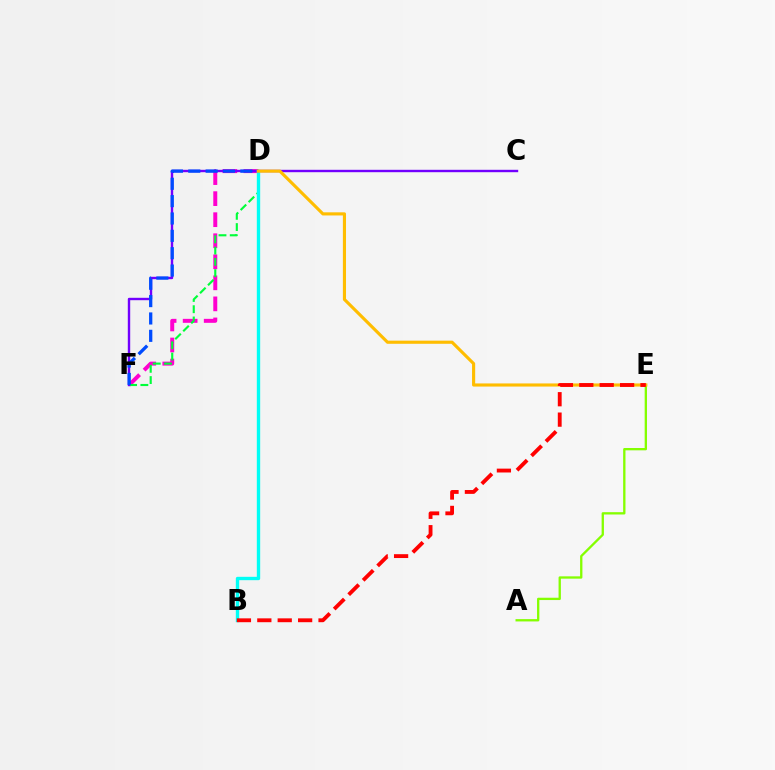{('A', 'E'): [{'color': '#84ff00', 'line_style': 'solid', 'thickness': 1.67}], ('D', 'F'): [{'color': '#ff00cf', 'line_style': 'dashed', 'thickness': 2.86}, {'color': '#00ff39', 'line_style': 'dashed', 'thickness': 1.53}, {'color': '#004bff', 'line_style': 'dashed', 'thickness': 2.36}], ('C', 'F'): [{'color': '#7200ff', 'line_style': 'solid', 'thickness': 1.73}], ('B', 'D'): [{'color': '#00fff6', 'line_style': 'solid', 'thickness': 2.42}], ('D', 'E'): [{'color': '#ffbd00', 'line_style': 'solid', 'thickness': 2.26}], ('B', 'E'): [{'color': '#ff0000', 'line_style': 'dashed', 'thickness': 2.77}]}